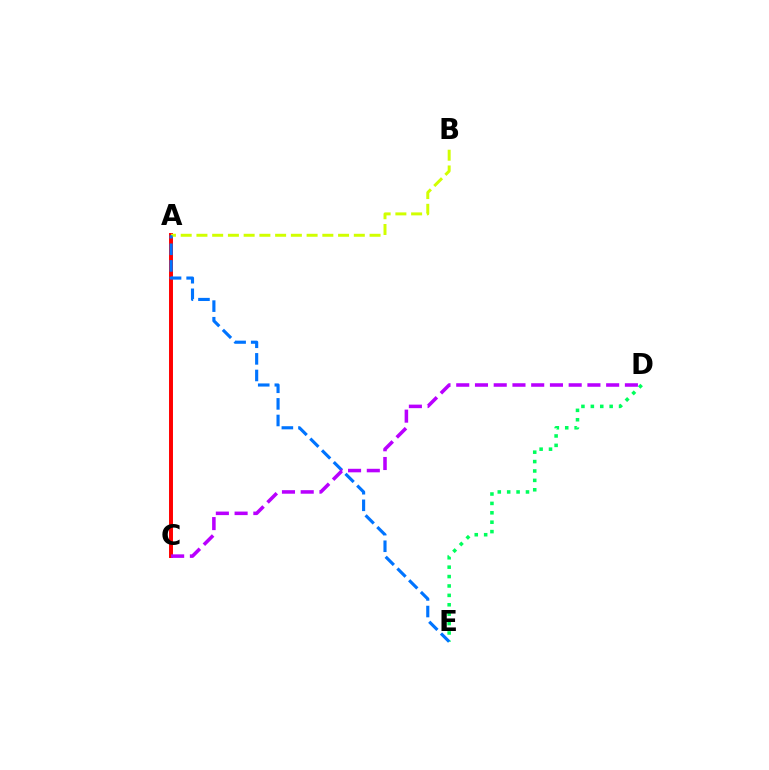{('A', 'C'): [{'color': '#ff0000', 'line_style': 'solid', 'thickness': 2.84}], ('A', 'B'): [{'color': '#d1ff00', 'line_style': 'dashed', 'thickness': 2.14}], ('D', 'E'): [{'color': '#00ff5c', 'line_style': 'dotted', 'thickness': 2.55}], ('A', 'E'): [{'color': '#0074ff', 'line_style': 'dashed', 'thickness': 2.26}], ('C', 'D'): [{'color': '#b900ff', 'line_style': 'dashed', 'thickness': 2.55}]}